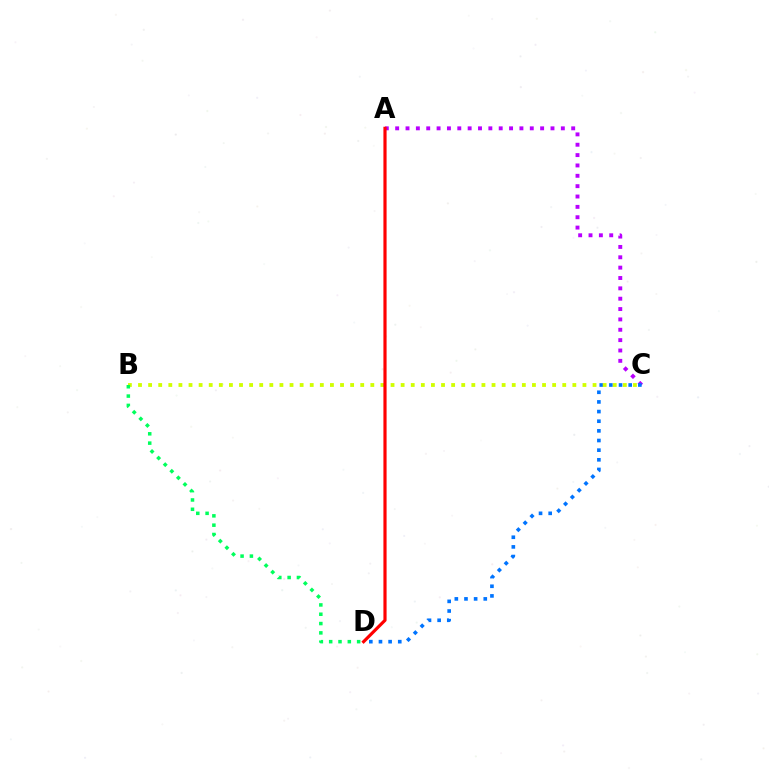{('A', 'C'): [{'color': '#b900ff', 'line_style': 'dotted', 'thickness': 2.81}], ('C', 'D'): [{'color': '#0074ff', 'line_style': 'dotted', 'thickness': 2.62}], ('B', 'C'): [{'color': '#d1ff00', 'line_style': 'dotted', 'thickness': 2.74}], ('A', 'D'): [{'color': '#ff0000', 'line_style': 'solid', 'thickness': 2.28}], ('B', 'D'): [{'color': '#00ff5c', 'line_style': 'dotted', 'thickness': 2.53}]}